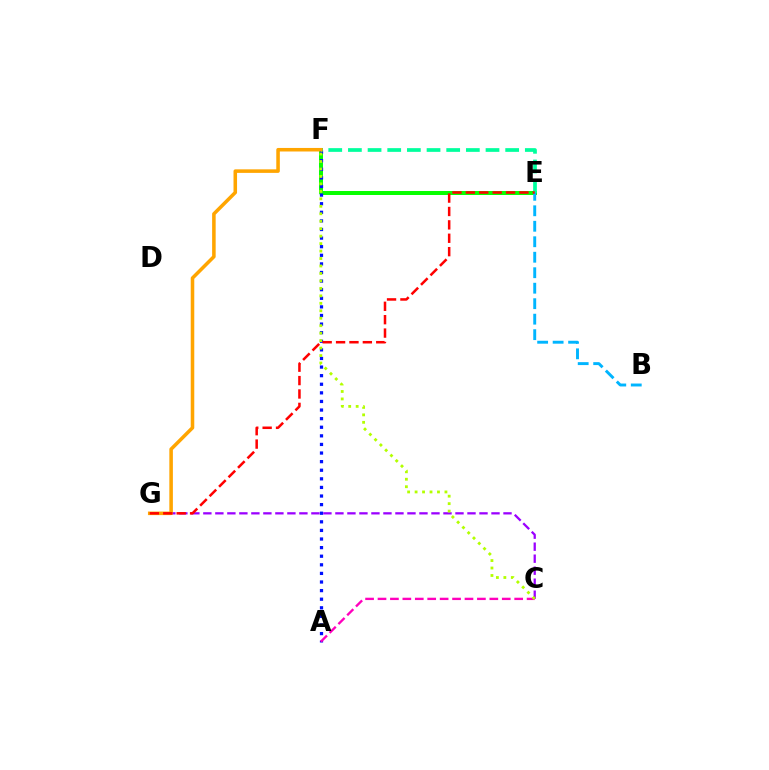{('E', 'F'): [{'color': '#08ff00', 'line_style': 'solid', 'thickness': 2.87}, {'color': '#00ff9d', 'line_style': 'dashed', 'thickness': 2.67}], ('A', 'F'): [{'color': '#0010ff', 'line_style': 'dotted', 'thickness': 2.34}], ('C', 'G'): [{'color': '#9b00ff', 'line_style': 'dashed', 'thickness': 1.63}], ('B', 'E'): [{'color': '#00b5ff', 'line_style': 'dashed', 'thickness': 2.1}], ('A', 'C'): [{'color': '#ff00bd', 'line_style': 'dashed', 'thickness': 1.69}], ('F', 'G'): [{'color': '#ffa500', 'line_style': 'solid', 'thickness': 2.55}], ('C', 'F'): [{'color': '#b3ff00', 'line_style': 'dotted', 'thickness': 2.03}], ('E', 'G'): [{'color': '#ff0000', 'line_style': 'dashed', 'thickness': 1.82}]}